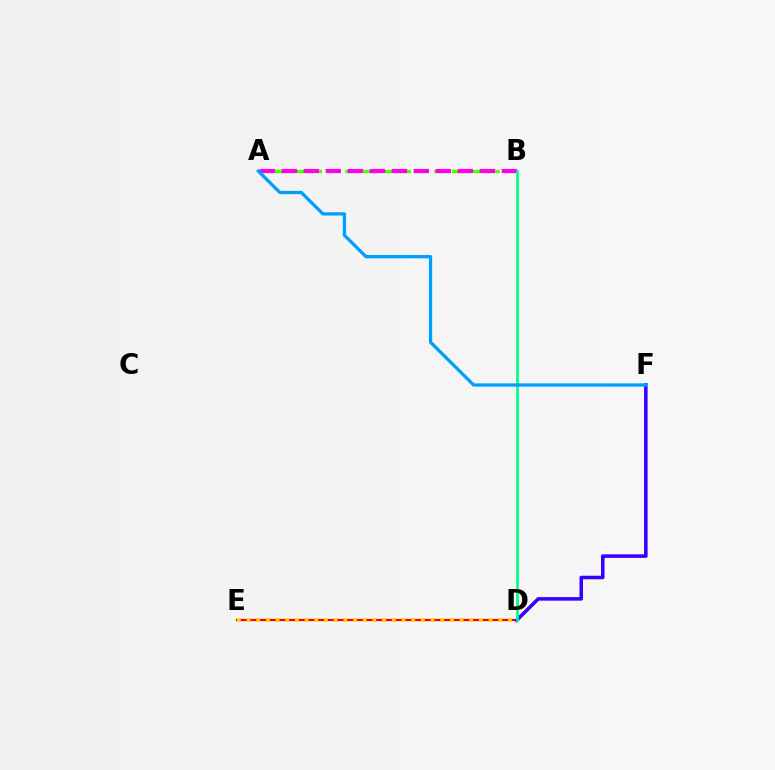{('D', 'E'): [{'color': '#ff0000', 'line_style': 'solid', 'thickness': 1.58}, {'color': '#ffd500', 'line_style': 'dotted', 'thickness': 2.63}], ('A', 'B'): [{'color': '#4fff00', 'line_style': 'dashed', 'thickness': 2.41}, {'color': '#ff00ed', 'line_style': 'dashed', 'thickness': 2.99}], ('D', 'F'): [{'color': '#3700ff', 'line_style': 'solid', 'thickness': 2.55}], ('B', 'D'): [{'color': '#00ff86', 'line_style': 'solid', 'thickness': 1.96}], ('A', 'F'): [{'color': '#009eff', 'line_style': 'solid', 'thickness': 2.35}]}